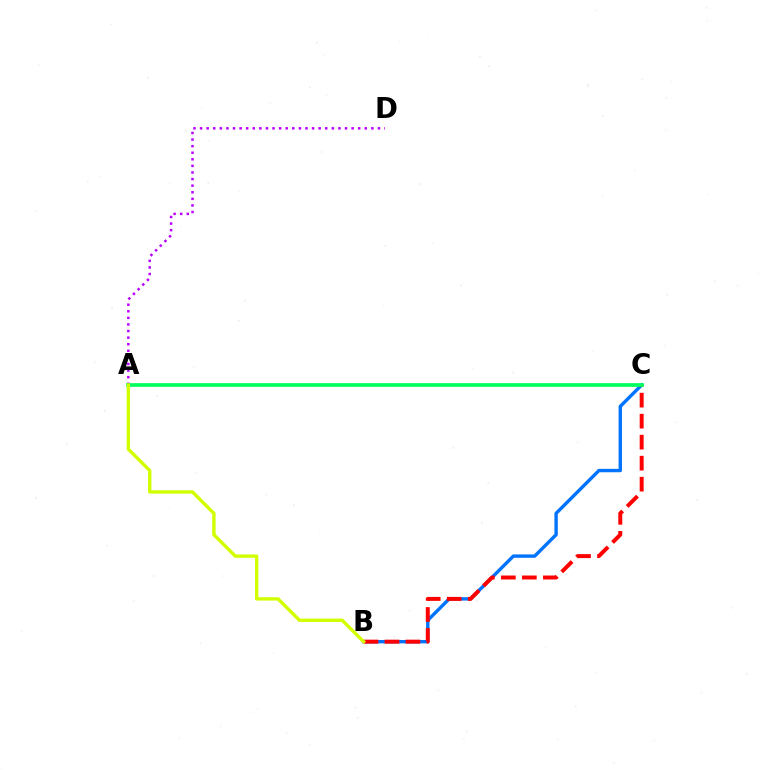{('A', 'D'): [{'color': '#b900ff', 'line_style': 'dotted', 'thickness': 1.79}], ('B', 'C'): [{'color': '#0074ff', 'line_style': 'solid', 'thickness': 2.44}, {'color': '#ff0000', 'line_style': 'dashed', 'thickness': 2.85}], ('A', 'C'): [{'color': '#00ff5c', 'line_style': 'solid', 'thickness': 2.65}], ('A', 'B'): [{'color': '#d1ff00', 'line_style': 'solid', 'thickness': 2.43}]}